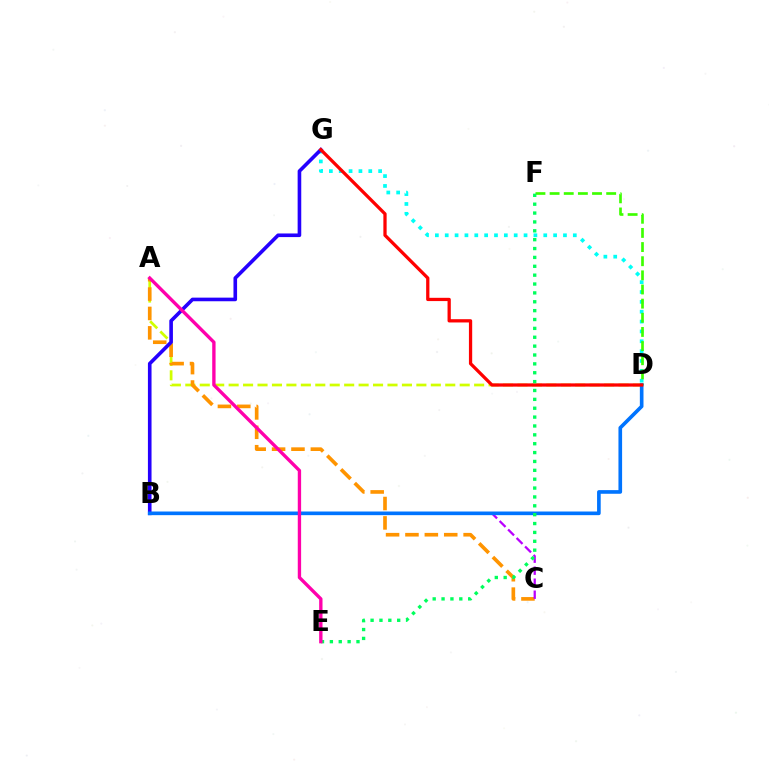{('A', 'D'): [{'color': '#d1ff00', 'line_style': 'dashed', 'thickness': 1.96}], ('A', 'C'): [{'color': '#ff9400', 'line_style': 'dashed', 'thickness': 2.63}], ('D', 'G'): [{'color': '#00fff6', 'line_style': 'dotted', 'thickness': 2.68}, {'color': '#ff0000', 'line_style': 'solid', 'thickness': 2.35}], ('B', 'G'): [{'color': '#2500ff', 'line_style': 'solid', 'thickness': 2.61}], ('D', 'F'): [{'color': '#3dff00', 'line_style': 'dashed', 'thickness': 1.92}], ('B', 'C'): [{'color': '#b900ff', 'line_style': 'dashed', 'thickness': 1.63}], ('B', 'D'): [{'color': '#0074ff', 'line_style': 'solid', 'thickness': 2.63}], ('E', 'F'): [{'color': '#00ff5c', 'line_style': 'dotted', 'thickness': 2.41}], ('A', 'E'): [{'color': '#ff00ac', 'line_style': 'solid', 'thickness': 2.41}]}